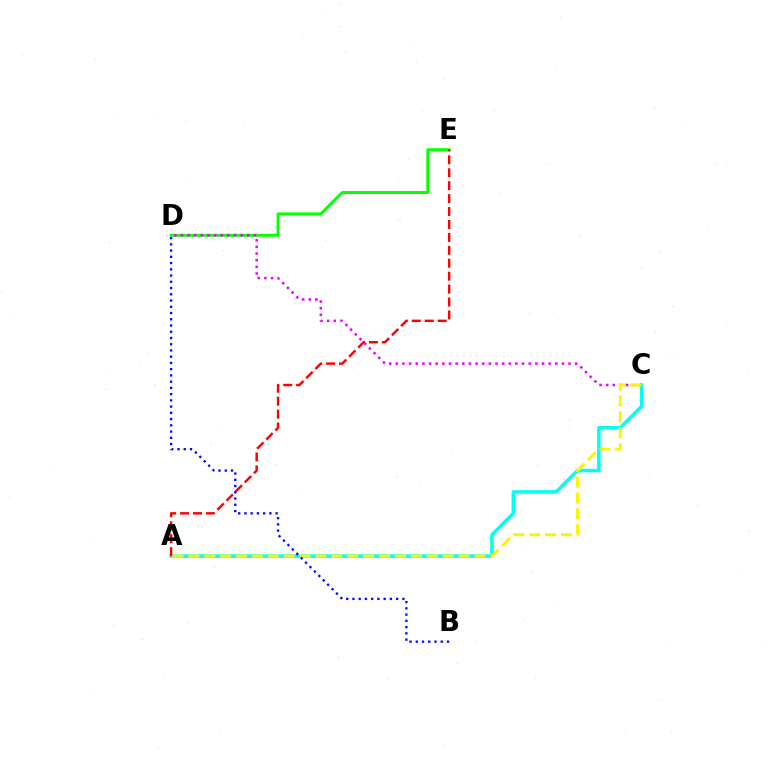{('D', 'E'): [{'color': '#08ff00', 'line_style': 'solid', 'thickness': 2.13}], ('A', 'C'): [{'color': '#00fff6', 'line_style': 'solid', 'thickness': 2.54}, {'color': '#fcf500', 'line_style': 'dashed', 'thickness': 2.16}], ('A', 'E'): [{'color': '#ff0000', 'line_style': 'dashed', 'thickness': 1.76}], ('C', 'D'): [{'color': '#ee00ff', 'line_style': 'dotted', 'thickness': 1.81}], ('B', 'D'): [{'color': '#0010ff', 'line_style': 'dotted', 'thickness': 1.7}]}